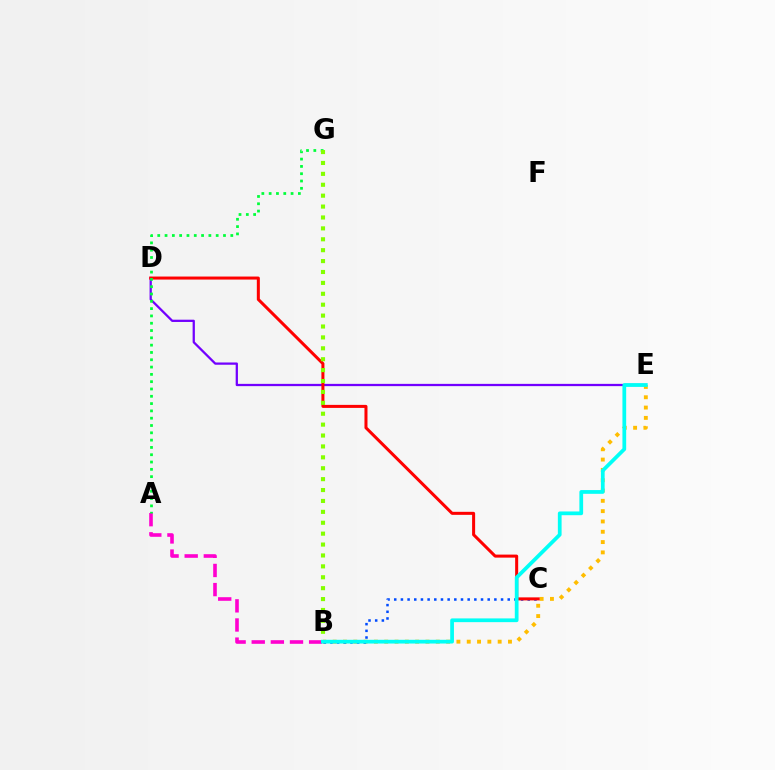{('D', 'E'): [{'color': '#7200ff', 'line_style': 'solid', 'thickness': 1.63}], ('A', 'B'): [{'color': '#ff00cf', 'line_style': 'dashed', 'thickness': 2.6}], ('B', 'E'): [{'color': '#ffbd00', 'line_style': 'dotted', 'thickness': 2.8}, {'color': '#00fff6', 'line_style': 'solid', 'thickness': 2.69}], ('B', 'C'): [{'color': '#004bff', 'line_style': 'dotted', 'thickness': 1.81}], ('C', 'D'): [{'color': '#ff0000', 'line_style': 'solid', 'thickness': 2.18}], ('A', 'G'): [{'color': '#00ff39', 'line_style': 'dotted', 'thickness': 1.98}], ('B', 'G'): [{'color': '#84ff00', 'line_style': 'dotted', 'thickness': 2.96}]}